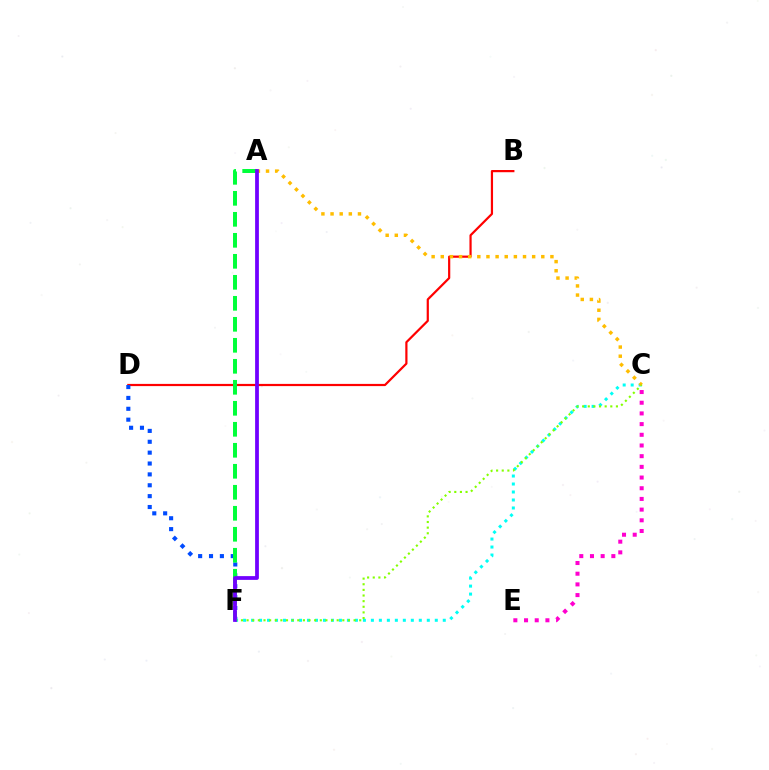{('B', 'D'): [{'color': '#ff0000', 'line_style': 'solid', 'thickness': 1.59}], ('D', 'F'): [{'color': '#004bff', 'line_style': 'dotted', 'thickness': 2.95}], ('C', 'F'): [{'color': '#00fff6', 'line_style': 'dotted', 'thickness': 2.17}, {'color': '#84ff00', 'line_style': 'dotted', 'thickness': 1.53}], ('A', 'F'): [{'color': '#00ff39', 'line_style': 'dashed', 'thickness': 2.85}, {'color': '#7200ff', 'line_style': 'solid', 'thickness': 2.71}], ('A', 'C'): [{'color': '#ffbd00', 'line_style': 'dotted', 'thickness': 2.48}], ('C', 'E'): [{'color': '#ff00cf', 'line_style': 'dotted', 'thickness': 2.9}]}